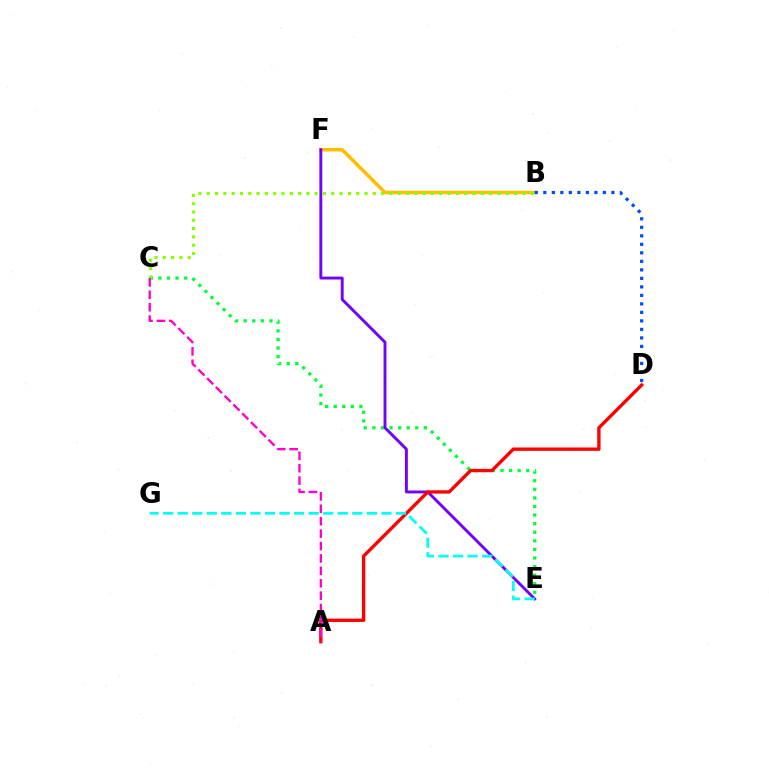{('C', 'E'): [{'color': '#00ff39', 'line_style': 'dotted', 'thickness': 2.33}], ('B', 'F'): [{'color': '#ffbd00', 'line_style': 'solid', 'thickness': 2.53}], ('E', 'F'): [{'color': '#7200ff', 'line_style': 'solid', 'thickness': 2.08}], ('A', 'D'): [{'color': '#ff0000', 'line_style': 'solid', 'thickness': 2.42}], ('B', 'C'): [{'color': '#84ff00', 'line_style': 'dotted', 'thickness': 2.26}], ('A', 'C'): [{'color': '#ff00cf', 'line_style': 'dashed', 'thickness': 1.68}], ('B', 'D'): [{'color': '#004bff', 'line_style': 'dotted', 'thickness': 2.31}], ('E', 'G'): [{'color': '#00fff6', 'line_style': 'dashed', 'thickness': 1.98}]}